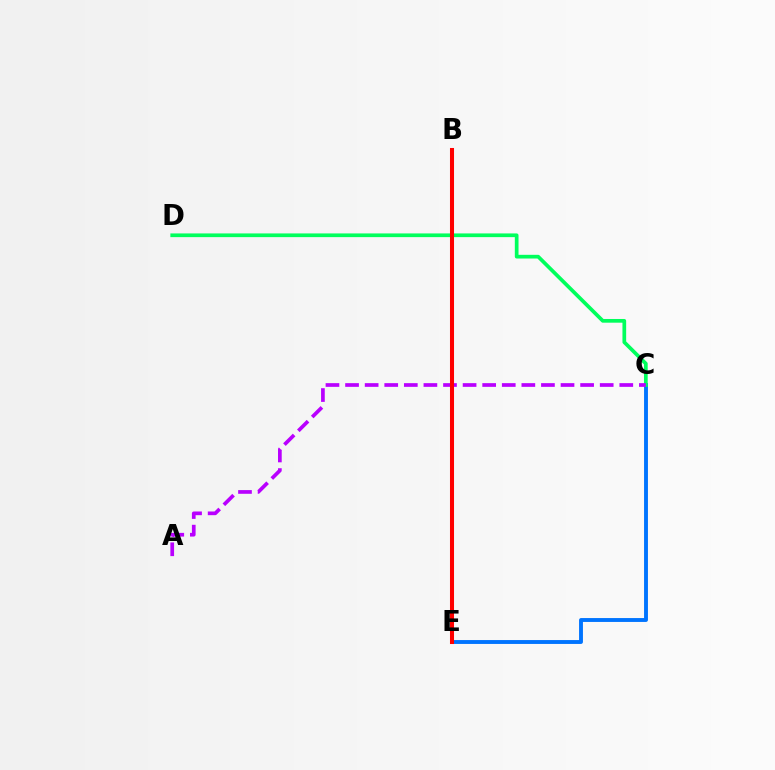{('B', 'E'): [{'color': '#d1ff00', 'line_style': 'dashed', 'thickness': 1.81}, {'color': '#ff0000', 'line_style': 'solid', 'thickness': 2.92}], ('C', 'E'): [{'color': '#0074ff', 'line_style': 'solid', 'thickness': 2.8}], ('C', 'D'): [{'color': '#00ff5c', 'line_style': 'solid', 'thickness': 2.67}], ('A', 'C'): [{'color': '#b900ff', 'line_style': 'dashed', 'thickness': 2.66}]}